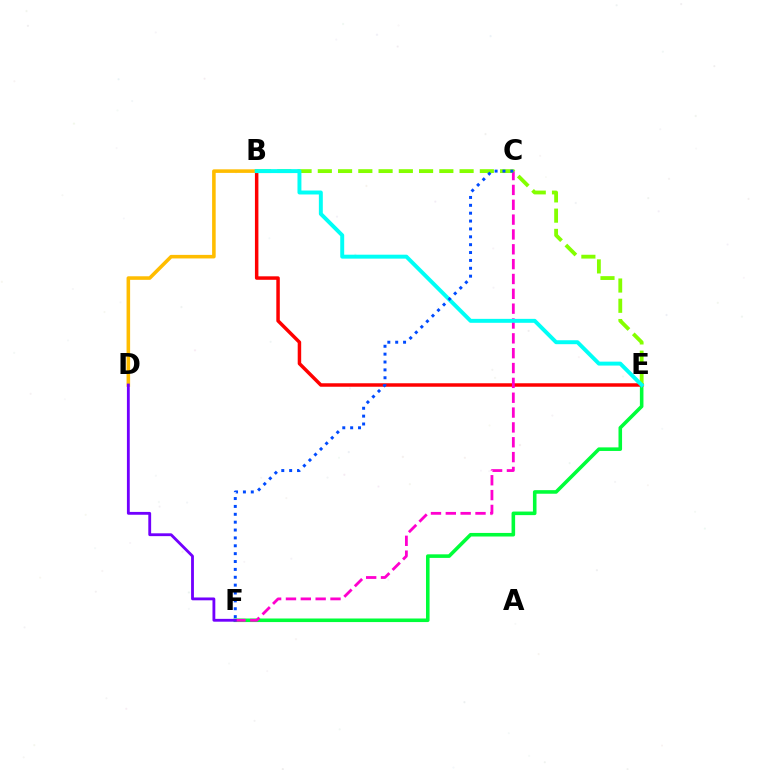{('E', 'F'): [{'color': '#00ff39', 'line_style': 'solid', 'thickness': 2.57}], ('B', 'E'): [{'color': '#ff0000', 'line_style': 'solid', 'thickness': 2.5}, {'color': '#84ff00', 'line_style': 'dashed', 'thickness': 2.75}, {'color': '#00fff6', 'line_style': 'solid', 'thickness': 2.84}], ('C', 'F'): [{'color': '#ff00cf', 'line_style': 'dashed', 'thickness': 2.02}, {'color': '#004bff', 'line_style': 'dotted', 'thickness': 2.14}], ('B', 'D'): [{'color': '#ffbd00', 'line_style': 'solid', 'thickness': 2.57}], ('D', 'F'): [{'color': '#7200ff', 'line_style': 'solid', 'thickness': 2.04}]}